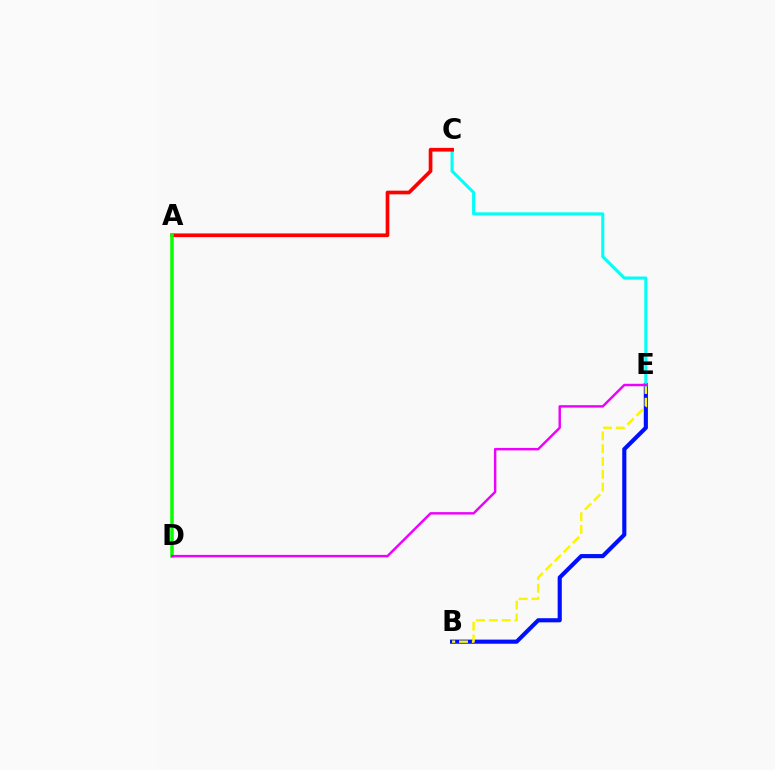{('B', 'E'): [{'color': '#0010ff', 'line_style': 'solid', 'thickness': 2.97}, {'color': '#fcf500', 'line_style': 'dashed', 'thickness': 1.74}], ('C', 'E'): [{'color': '#00fff6', 'line_style': 'solid', 'thickness': 2.22}], ('A', 'C'): [{'color': '#ff0000', 'line_style': 'solid', 'thickness': 2.66}], ('A', 'D'): [{'color': '#08ff00', 'line_style': 'solid', 'thickness': 2.53}], ('D', 'E'): [{'color': '#ee00ff', 'line_style': 'solid', 'thickness': 1.76}]}